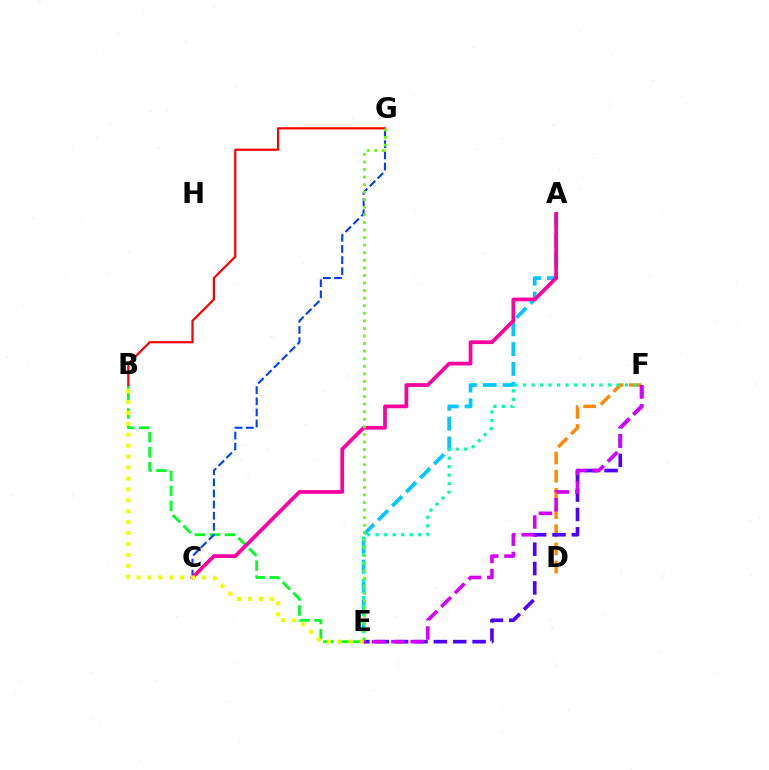{('D', 'F'): [{'color': '#ff8800', 'line_style': 'dashed', 'thickness': 2.47}], ('A', 'E'): [{'color': '#00c7ff', 'line_style': 'dashed', 'thickness': 2.69}], ('E', 'F'): [{'color': '#00ffaf', 'line_style': 'dotted', 'thickness': 2.31}, {'color': '#4f00ff', 'line_style': 'dashed', 'thickness': 2.63}, {'color': '#d600ff', 'line_style': 'dashed', 'thickness': 2.62}], ('B', 'E'): [{'color': '#00ff27', 'line_style': 'dashed', 'thickness': 2.04}, {'color': '#eeff00', 'line_style': 'dotted', 'thickness': 2.97}], ('C', 'G'): [{'color': '#003fff', 'line_style': 'dashed', 'thickness': 1.51}], ('A', 'C'): [{'color': '#ff00a0', 'line_style': 'solid', 'thickness': 2.68}], ('B', 'G'): [{'color': '#ff0000', 'line_style': 'solid', 'thickness': 1.59}], ('E', 'G'): [{'color': '#66ff00', 'line_style': 'dotted', 'thickness': 2.06}]}